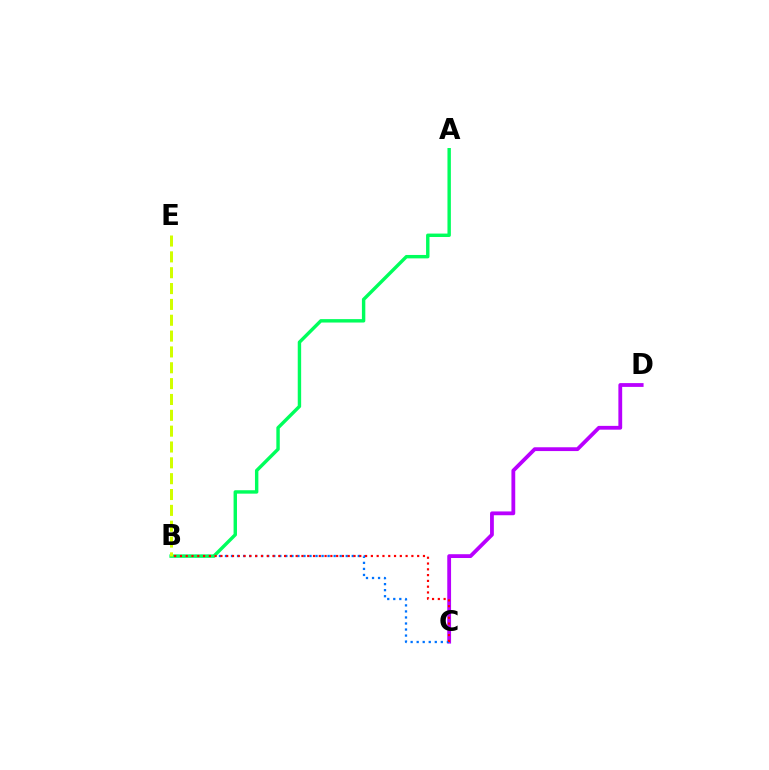{('C', 'D'): [{'color': '#b900ff', 'line_style': 'solid', 'thickness': 2.73}], ('B', 'C'): [{'color': '#0074ff', 'line_style': 'dotted', 'thickness': 1.64}, {'color': '#ff0000', 'line_style': 'dotted', 'thickness': 1.57}], ('A', 'B'): [{'color': '#00ff5c', 'line_style': 'solid', 'thickness': 2.46}], ('B', 'E'): [{'color': '#d1ff00', 'line_style': 'dashed', 'thickness': 2.15}]}